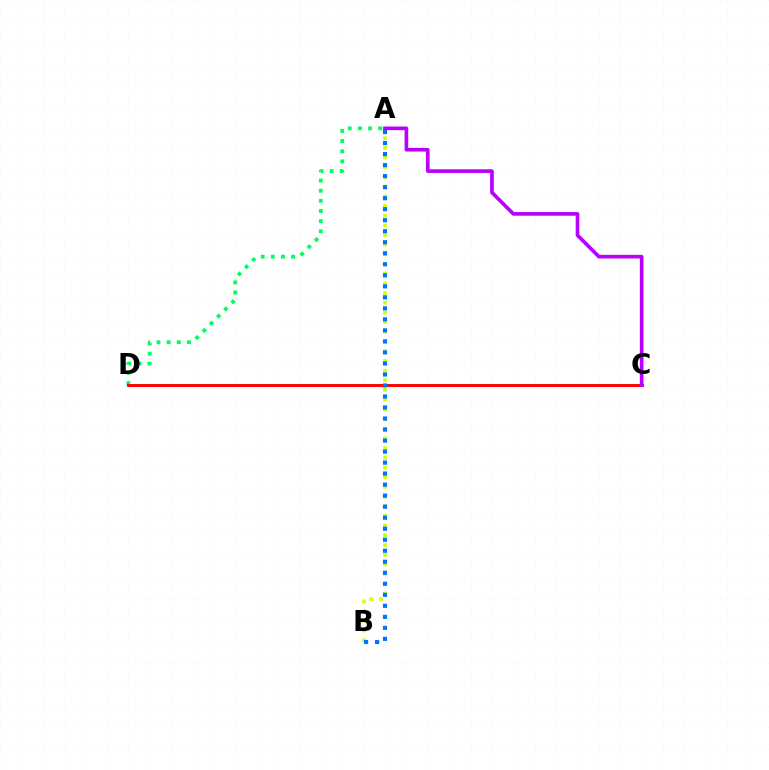{('A', 'B'): [{'color': '#d1ff00', 'line_style': 'dotted', 'thickness': 2.63}, {'color': '#0074ff', 'line_style': 'dotted', 'thickness': 2.99}], ('A', 'D'): [{'color': '#00ff5c', 'line_style': 'dotted', 'thickness': 2.76}], ('C', 'D'): [{'color': '#ff0000', 'line_style': 'solid', 'thickness': 2.1}], ('A', 'C'): [{'color': '#b900ff', 'line_style': 'solid', 'thickness': 2.63}]}